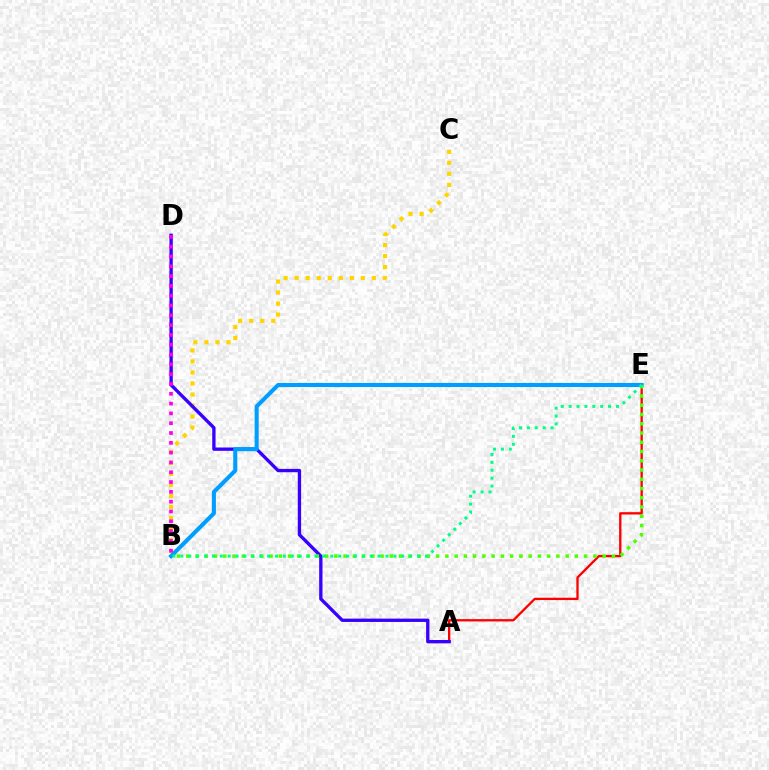{('B', 'C'): [{'color': '#ffd500', 'line_style': 'dotted', 'thickness': 3.0}], ('A', 'E'): [{'color': '#ff0000', 'line_style': 'solid', 'thickness': 1.67}], ('A', 'D'): [{'color': '#3700ff', 'line_style': 'solid', 'thickness': 2.4}], ('B', 'E'): [{'color': '#009eff', 'line_style': 'solid', 'thickness': 2.92}, {'color': '#4fff00', 'line_style': 'dotted', 'thickness': 2.51}, {'color': '#00ff86', 'line_style': 'dotted', 'thickness': 2.14}], ('B', 'D'): [{'color': '#ff00ed', 'line_style': 'dotted', 'thickness': 2.66}]}